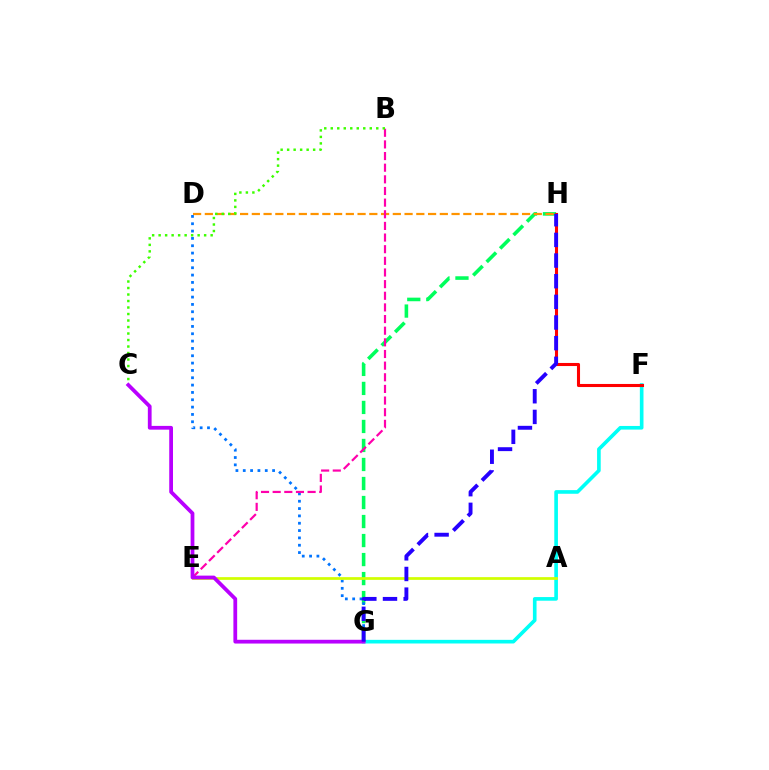{('F', 'G'): [{'color': '#00fff6', 'line_style': 'solid', 'thickness': 2.62}], ('G', 'H'): [{'color': '#00ff5c', 'line_style': 'dashed', 'thickness': 2.58}, {'color': '#2500ff', 'line_style': 'dashed', 'thickness': 2.81}], ('D', 'H'): [{'color': '#ff9400', 'line_style': 'dashed', 'thickness': 1.6}], ('D', 'G'): [{'color': '#0074ff', 'line_style': 'dotted', 'thickness': 1.99}], ('B', 'E'): [{'color': '#ff00ac', 'line_style': 'dashed', 'thickness': 1.58}], ('F', 'H'): [{'color': '#ff0000', 'line_style': 'solid', 'thickness': 2.22}], ('A', 'E'): [{'color': '#d1ff00', 'line_style': 'solid', 'thickness': 1.96}], ('B', 'C'): [{'color': '#3dff00', 'line_style': 'dotted', 'thickness': 1.77}], ('C', 'G'): [{'color': '#b900ff', 'line_style': 'solid', 'thickness': 2.71}]}